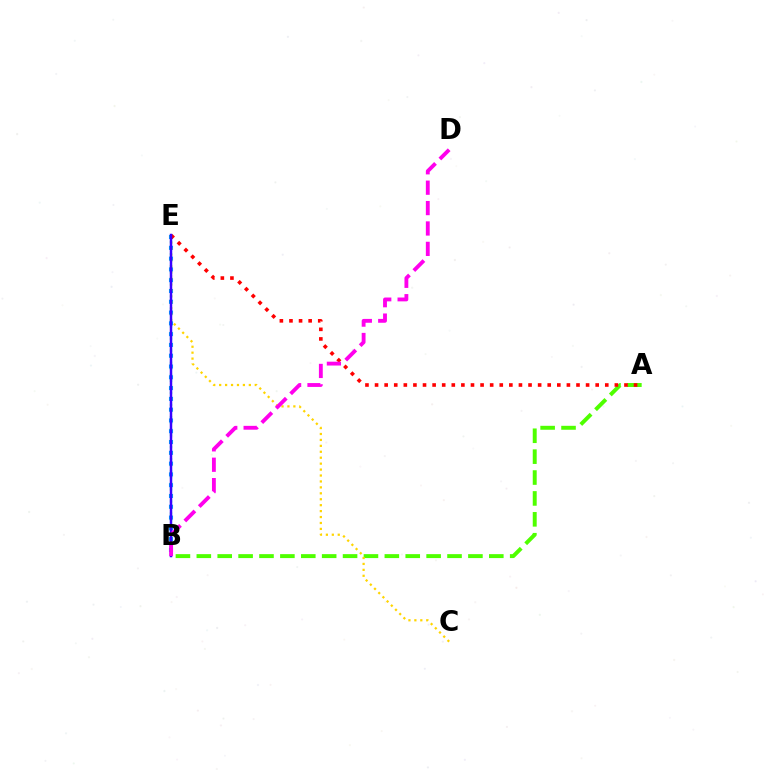{('A', 'B'): [{'color': '#4fff00', 'line_style': 'dashed', 'thickness': 2.84}], ('B', 'E'): [{'color': '#009eff', 'line_style': 'dotted', 'thickness': 2.93}, {'color': '#00ff86', 'line_style': 'dotted', 'thickness': 1.64}, {'color': '#3700ff', 'line_style': 'solid', 'thickness': 1.8}], ('C', 'E'): [{'color': '#ffd500', 'line_style': 'dotted', 'thickness': 1.61}], ('A', 'E'): [{'color': '#ff0000', 'line_style': 'dotted', 'thickness': 2.61}], ('B', 'D'): [{'color': '#ff00ed', 'line_style': 'dashed', 'thickness': 2.77}]}